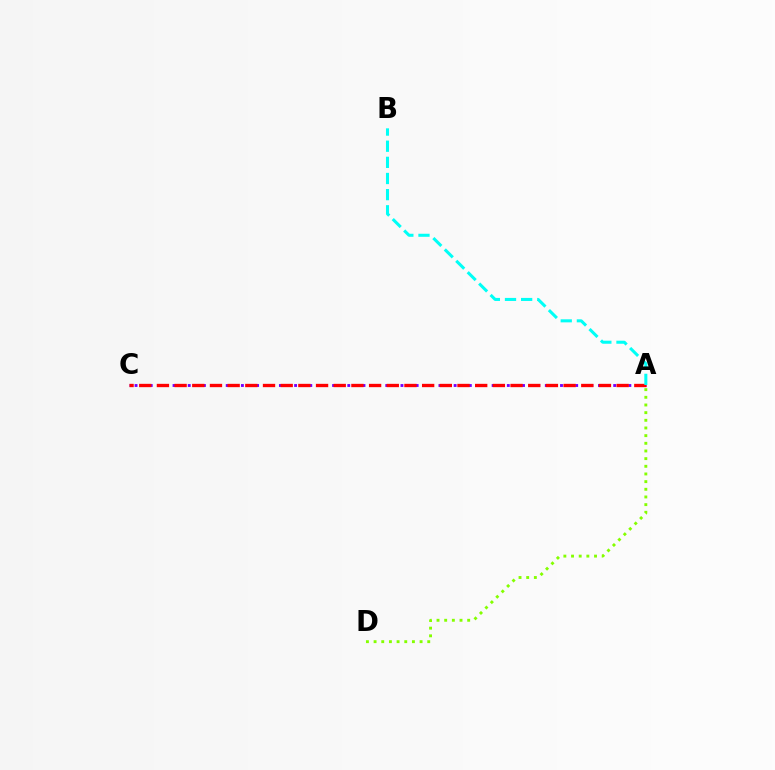{('A', 'C'): [{'color': '#7200ff', 'line_style': 'dotted', 'thickness': 2.06}, {'color': '#ff0000', 'line_style': 'dashed', 'thickness': 2.4}], ('A', 'D'): [{'color': '#84ff00', 'line_style': 'dotted', 'thickness': 2.08}], ('A', 'B'): [{'color': '#00fff6', 'line_style': 'dashed', 'thickness': 2.19}]}